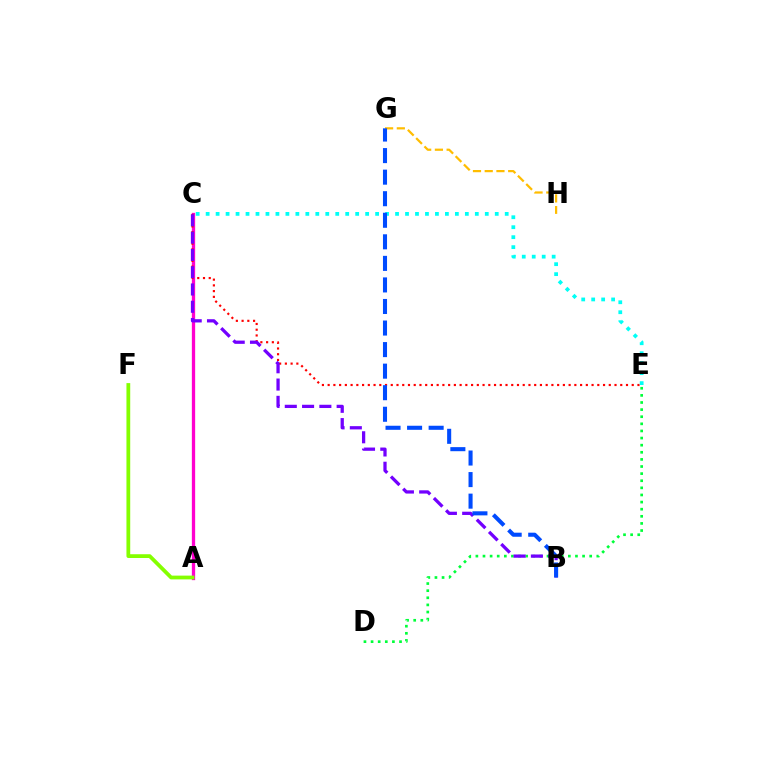{('A', 'C'): [{'color': '#ff00cf', 'line_style': 'solid', 'thickness': 2.37}], ('C', 'E'): [{'color': '#ff0000', 'line_style': 'dotted', 'thickness': 1.56}, {'color': '#00fff6', 'line_style': 'dotted', 'thickness': 2.71}], ('D', 'E'): [{'color': '#00ff39', 'line_style': 'dotted', 'thickness': 1.93}], ('B', 'C'): [{'color': '#7200ff', 'line_style': 'dashed', 'thickness': 2.35}], ('A', 'F'): [{'color': '#84ff00', 'line_style': 'solid', 'thickness': 2.72}], ('G', 'H'): [{'color': '#ffbd00', 'line_style': 'dashed', 'thickness': 1.59}], ('B', 'G'): [{'color': '#004bff', 'line_style': 'dashed', 'thickness': 2.93}]}